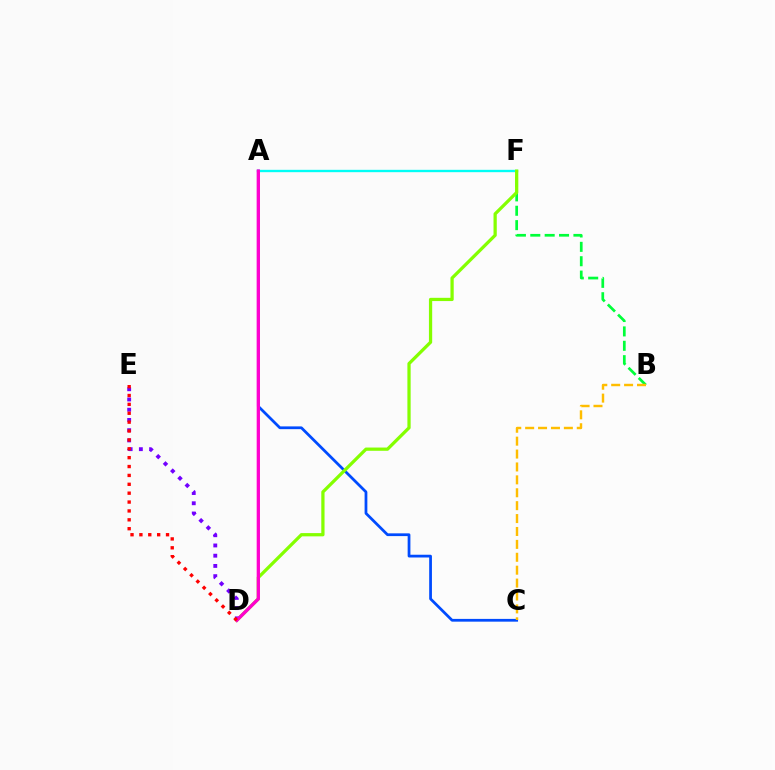{('B', 'F'): [{'color': '#00ff39', 'line_style': 'dashed', 'thickness': 1.95}], ('A', 'F'): [{'color': '#00fff6', 'line_style': 'solid', 'thickness': 1.69}], ('A', 'C'): [{'color': '#004bff', 'line_style': 'solid', 'thickness': 1.98}], ('D', 'F'): [{'color': '#84ff00', 'line_style': 'solid', 'thickness': 2.34}], ('D', 'E'): [{'color': '#7200ff', 'line_style': 'dotted', 'thickness': 2.78}, {'color': '#ff0000', 'line_style': 'dotted', 'thickness': 2.41}], ('A', 'D'): [{'color': '#ff00cf', 'line_style': 'solid', 'thickness': 2.37}], ('B', 'C'): [{'color': '#ffbd00', 'line_style': 'dashed', 'thickness': 1.75}]}